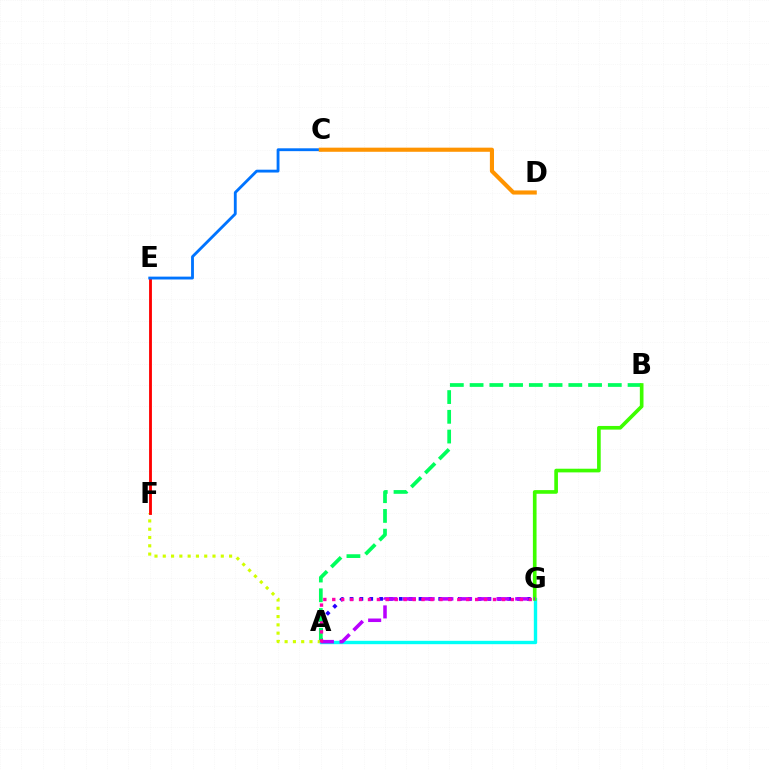{('A', 'G'): [{'color': '#2500ff', 'line_style': 'dotted', 'thickness': 2.68}, {'color': '#00fff6', 'line_style': 'solid', 'thickness': 2.43}, {'color': '#b900ff', 'line_style': 'dashed', 'thickness': 2.54}, {'color': '#ff00ac', 'line_style': 'dotted', 'thickness': 2.43}], ('A', 'B'): [{'color': '#00ff5c', 'line_style': 'dashed', 'thickness': 2.68}], ('A', 'F'): [{'color': '#d1ff00', 'line_style': 'dotted', 'thickness': 2.25}], ('E', 'F'): [{'color': '#ff0000', 'line_style': 'solid', 'thickness': 2.04}], ('B', 'G'): [{'color': '#3dff00', 'line_style': 'solid', 'thickness': 2.64}], ('C', 'E'): [{'color': '#0074ff', 'line_style': 'solid', 'thickness': 2.05}], ('C', 'D'): [{'color': '#ff9400', 'line_style': 'solid', 'thickness': 2.96}]}